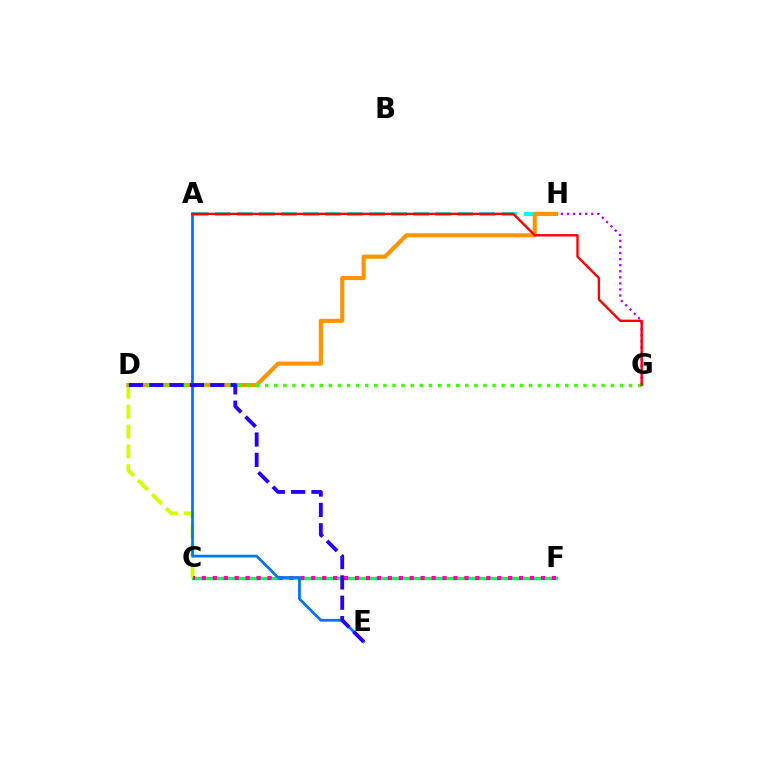{('G', 'H'): [{'color': '#b900ff', 'line_style': 'dotted', 'thickness': 1.65}], ('A', 'H'): [{'color': '#00fff6', 'line_style': 'dashed', 'thickness': 3.0}], ('C', 'F'): [{'color': '#00ff5c', 'line_style': 'solid', 'thickness': 2.39}, {'color': '#ff00ac', 'line_style': 'dotted', 'thickness': 2.97}], ('C', 'D'): [{'color': '#d1ff00', 'line_style': 'dashed', 'thickness': 2.69}], ('D', 'H'): [{'color': '#ff9400', 'line_style': 'solid', 'thickness': 2.96}], ('D', 'G'): [{'color': '#3dff00', 'line_style': 'dotted', 'thickness': 2.47}], ('A', 'E'): [{'color': '#0074ff', 'line_style': 'solid', 'thickness': 1.98}], ('D', 'E'): [{'color': '#2500ff', 'line_style': 'dashed', 'thickness': 2.76}], ('A', 'G'): [{'color': '#ff0000', 'line_style': 'solid', 'thickness': 1.71}]}